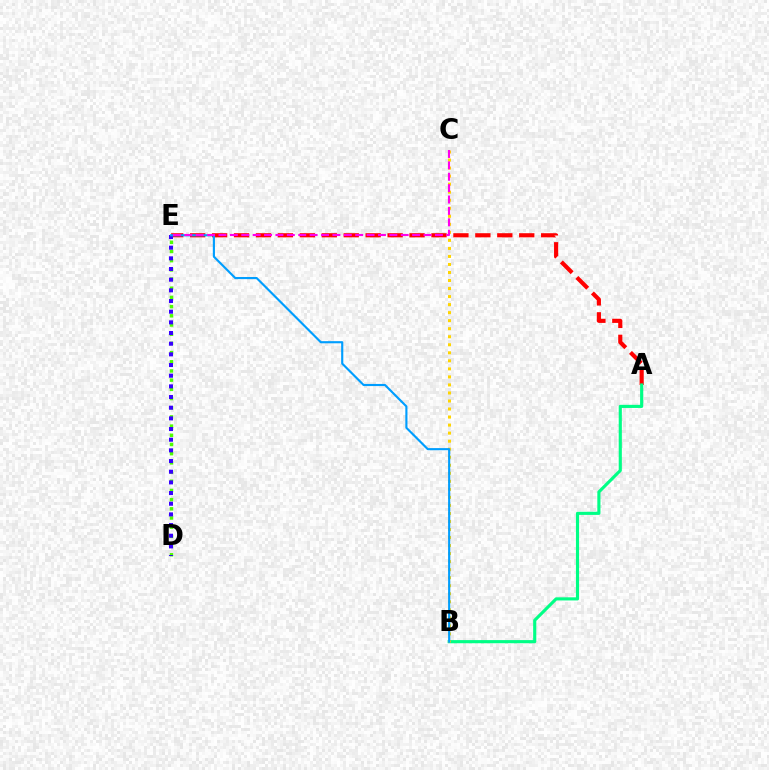{('A', 'E'): [{'color': '#ff0000', 'line_style': 'dashed', 'thickness': 2.98}], ('A', 'B'): [{'color': '#00ff86', 'line_style': 'solid', 'thickness': 2.25}], ('D', 'E'): [{'color': '#4fff00', 'line_style': 'dotted', 'thickness': 2.5}, {'color': '#3700ff', 'line_style': 'dotted', 'thickness': 2.9}], ('B', 'C'): [{'color': '#ffd500', 'line_style': 'dotted', 'thickness': 2.18}], ('B', 'E'): [{'color': '#009eff', 'line_style': 'solid', 'thickness': 1.54}], ('C', 'E'): [{'color': '#ff00ed', 'line_style': 'dashed', 'thickness': 1.55}]}